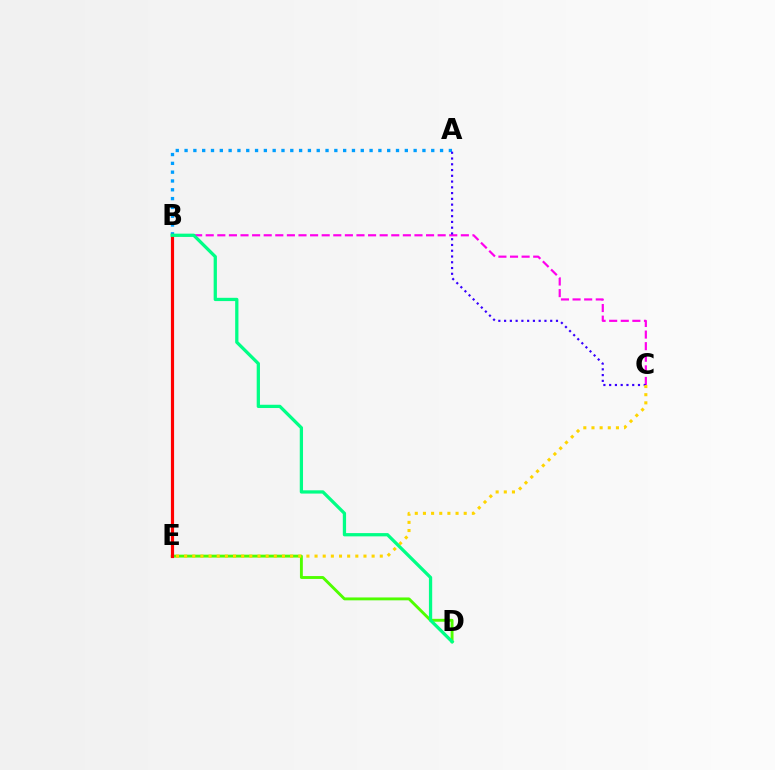{('A', 'B'): [{'color': '#009eff', 'line_style': 'dotted', 'thickness': 2.39}], ('D', 'E'): [{'color': '#4fff00', 'line_style': 'solid', 'thickness': 2.08}], ('B', 'C'): [{'color': '#ff00ed', 'line_style': 'dashed', 'thickness': 1.58}], ('B', 'E'): [{'color': '#ff0000', 'line_style': 'solid', 'thickness': 2.28}], ('A', 'C'): [{'color': '#3700ff', 'line_style': 'dotted', 'thickness': 1.57}], ('C', 'E'): [{'color': '#ffd500', 'line_style': 'dotted', 'thickness': 2.22}], ('B', 'D'): [{'color': '#00ff86', 'line_style': 'solid', 'thickness': 2.35}]}